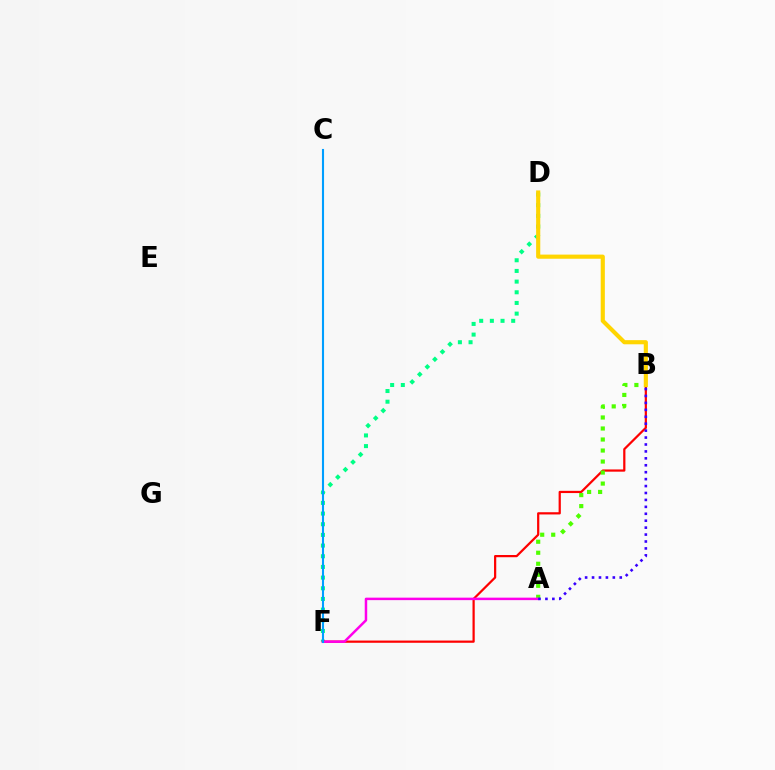{('D', 'F'): [{'color': '#00ff86', 'line_style': 'dotted', 'thickness': 2.9}], ('B', 'F'): [{'color': '#ff0000', 'line_style': 'solid', 'thickness': 1.6}], ('A', 'B'): [{'color': '#4fff00', 'line_style': 'dotted', 'thickness': 2.99}, {'color': '#3700ff', 'line_style': 'dotted', 'thickness': 1.88}], ('A', 'F'): [{'color': '#ff00ed', 'line_style': 'solid', 'thickness': 1.79}], ('B', 'D'): [{'color': '#ffd500', 'line_style': 'solid', 'thickness': 2.98}], ('C', 'F'): [{'color': '#009eff', 'line_style': 'solid', 'thickness': 1.51}]}